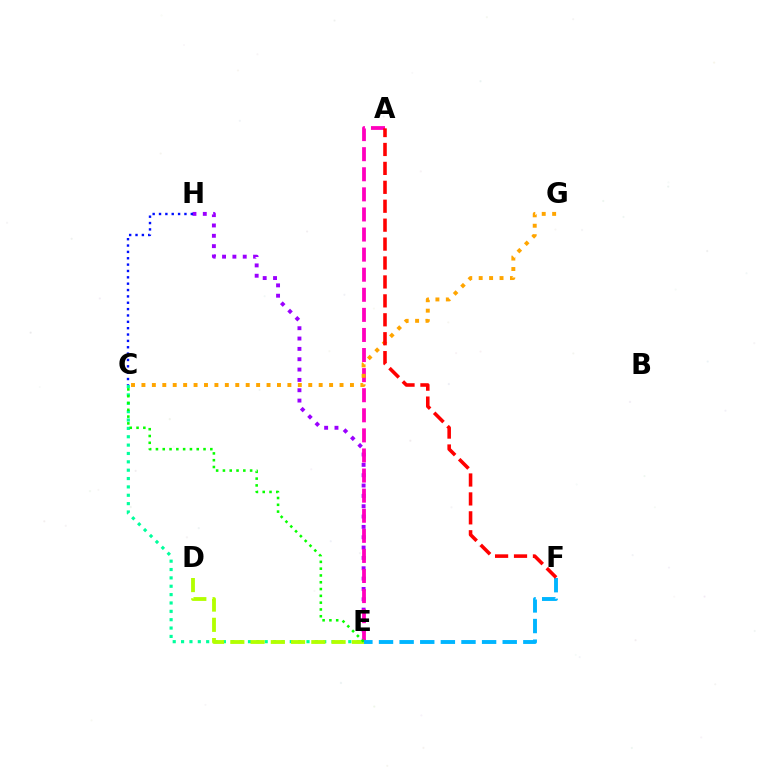{('C', 'E'): [{'color': '#00ff9d', 'line_style': 'dotted', 'thickness': 2.27}, {'color': '#08ff00', 'line_style': 'dotted', 'thickness': 1.85}], ('E', 'H'): [{'color': '#9b00ff', 'line_style': 'dotted', 'thickness': 2.81}], ('D', 'E'): [{'color': '#b3ff00', 'line_style': 'dashed', 'thickness': 2.75}], ('A', 'E'): [{'color': '#ff00bd', 'line_style': 'dashed', 'thickness': 2.73}], ('C', 'G'): [{'color': '#ffa500', 'line_style': 'dotted', 'thickness': 2.83}], ('E', 'F'): [{'color': '#00b5ff', 'line_style': 'dashed', 'thickness': 2.8}], ('A', 'F'): [{'color': '#ff0000', 'line_style': 'dashed', 'thickness': 2.57}], ('C', 'H'): [{'color': '#0010ff', 'line_style': 'dotted', 'thickness': 1.73}]}